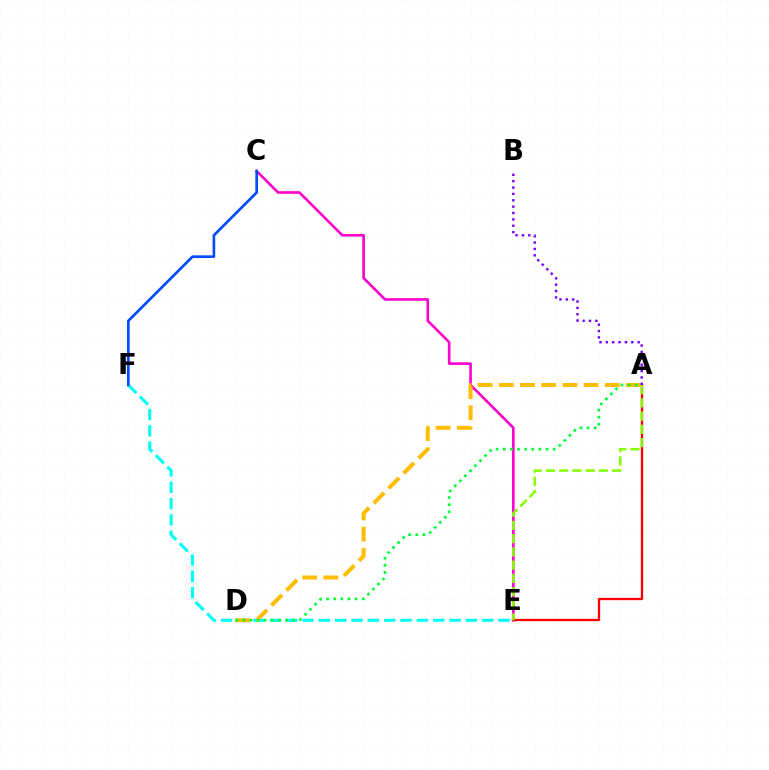{('C', 'E'): [{'color': '#ff00cf', 'line_style': 'solid', 'thickness': 1.89}], ('A', 'E'): [{'color': '#ff0000', 'line_style': 'solid', 'thickness': 1.68}, {'color': '#84ff00', 'line_style': 'dashed', 'thickness': 1.8}], ('E', 'F'): [{'color': '#00fff6', 'line_style': 'dashed', 'thickness': 2.22}], ('A', 'D'): [{'color': '#ffbd00', 'line_style': 'dashed', 'thickness': 2.88}, {'color': '#00ff39', 'line_style': 'dotted', 'thickness': 1.94}], ('A', 'B'): [{'color': '#7200ff', 'line_style': 'dotted', 'thickness': 1.73}], ('C', 'F'): [{'color': '#004bff', 'line_style': 'solid', 'thickness': 1.91}]}